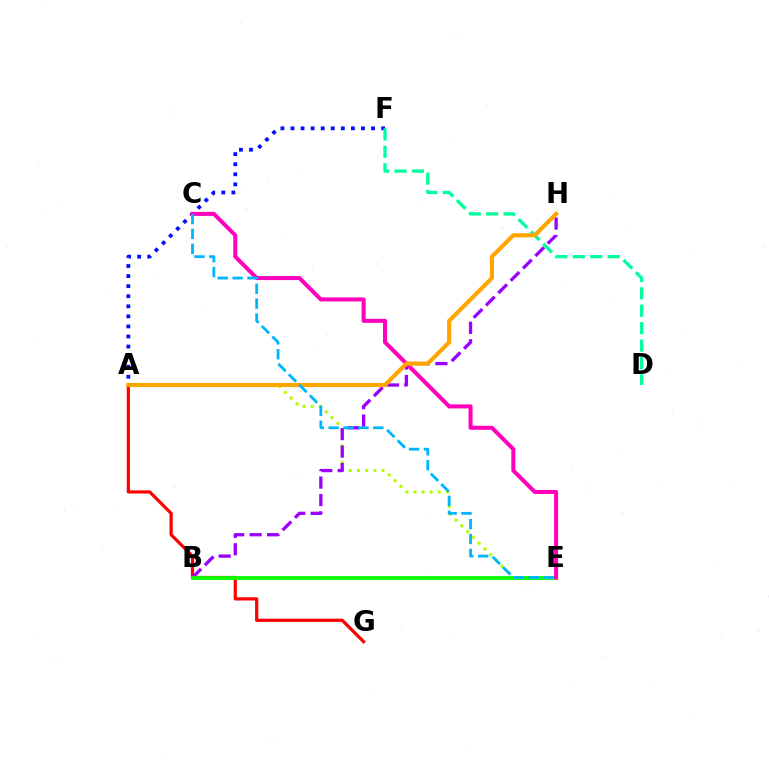{('A', 'G'): [{'color': '#ff0000', 'line_style': 'solid', 'thickness': 2.3}], ('A', 'F'): [{'color': '#0010ff', 'line_style': 'dotted', 'thickness': 2.74}], ('A', 'E'): [{'color': '#b3ff00', 'line_style': 'dotted', 'thickness': 2.22}], ('B', 'H'): [{'color': '#9b00ff', 'line_style': 'dashed', 'thickness': 2.37}], ('B', 'E'): [{'color': '#08ff00', 'line_style': 'solid', 'thickness': 2.71}], ('C', 'E'): [{'color': '#ff00bd', 'line_style': 'solid', 'thickness': 2.9}, {'color': '#00b5ff', 'line_style': 'dashed', 'thickness': 2.02}], ('D', 'F'): [{'color': '#00ff9d', 'line_style': 'dashed', 'thickness': 2.36}], ('A', 'H'): [{'color': '#ffa500', 'line_style': 'solid', 'thickness': 2.98}]}